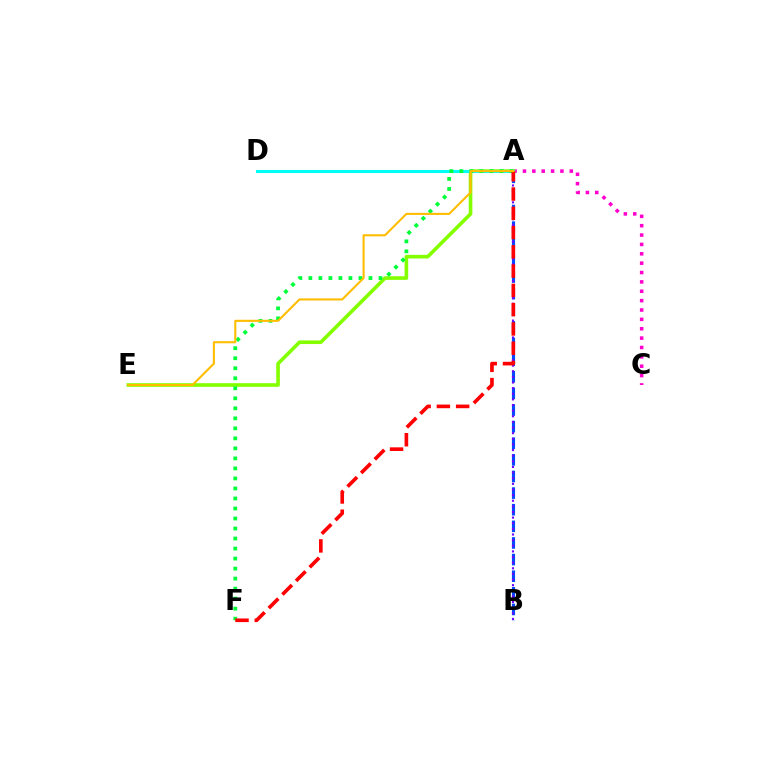{('A', 'C'): [{'color': '#ff00cf', 'line_style': 'dotted', 'thickness': 2.55}], ('A', 'E'): [{'color': '#84ff00', 'line_style': 'solid', 'thickness': 2.61}, {'color': '#ffbd00', 'line_style': 'solid', 'thickness': 1.51}], ('A', 'B'): [{'color': '#004bff', 'line_style': 'dashed', 'thickness': 2.26}, {'color': '#7200ff', 'line_style': 'dotted', 'thickness': 1.53}], ('A', 'D'): [{'color': '#00fff6', 'line_style': 'solid', 'thickness': 2.22}], ('A', 'F'): [{'color': '#00ff39', 'line_style': 'dotted', 'thickness': 2.72}, {'color': '#ff0000', 'line_style': 'dashed', 'thickness': 2.62}]}